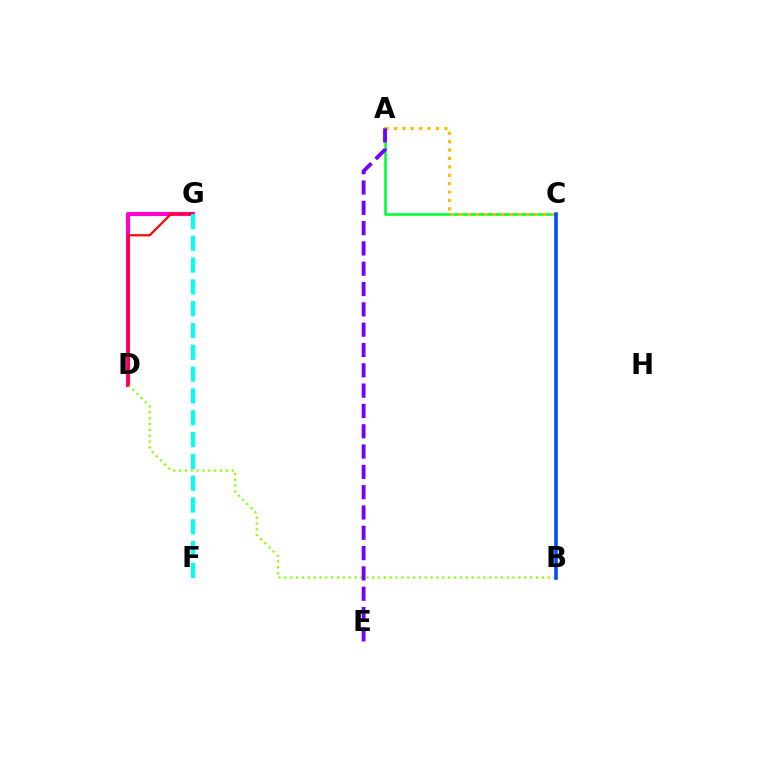{('A', 'C'): [{'color': '#00ff39', 'line_style': 'solid', 'thickness': 1.88}, {'color': '#ffbd00', 'line_style': 'dotted', 'thickness': 2.28}], ('D', 'G'): [{'color': '#ff00cf', 'line_style': 'solid', 'thickness': 2.97}, {'color': '#ff0000', 'line_style': 'solid', 'thickness': 1.57}], ('B', 'D'): [{'color': '#84ff00', 'line_style': 'dotted', 'thickness': 1.59}], ('B', 'C'): [{'color': '#004bff', 'line_style': 'solid', 'thickness': 2.58}], ('A', 'E'): [{'color': '#7200ff', 'line_style': 'dashed', 'thickness': 2.76}], ('F', 'G'): [{'color': '#00fff6', 'line_style': 'dashed', 'thickness': 2.96}]}